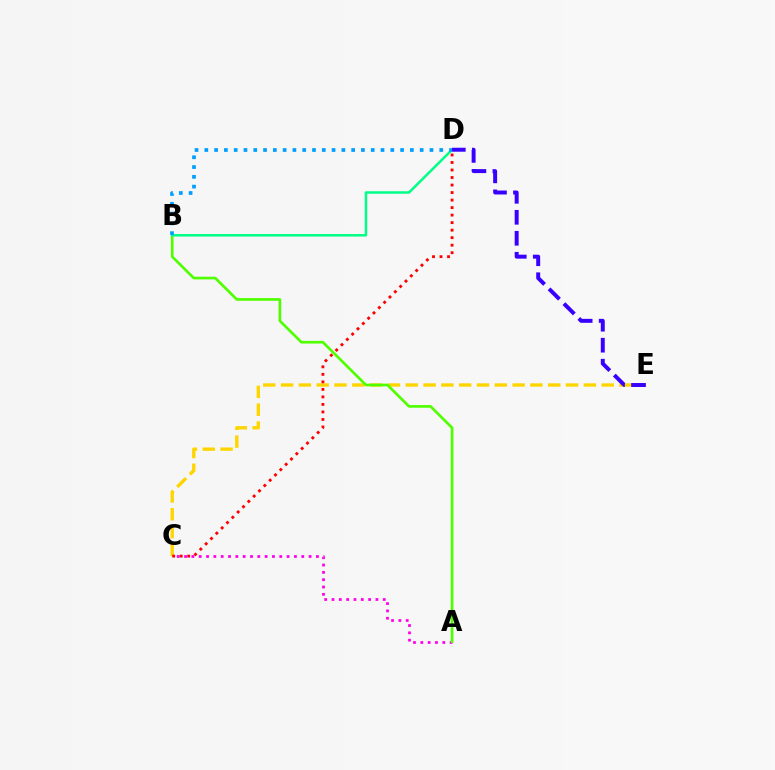{('C', 'E'): [{'color': '#ffd500', 'line_style': 'dashed', 'thickness': 2.42}], ('A', 'C'): [{'color': '#ff00ed', 'line_style': 'dotted', 'thickness': 1.99}], ('A', 'B'): [{'color': '#4fff00', 'line_style': 'solid', 'thickness': 1.92}], ('C', 'D'): [{'color': '#ff0000', 'line_style': 'dotted', 'thickness': 2.04}], ('B', 'D'): [{'color': '#00ff86', 'line_style': 'solid', 'thickness': 1.8}, {'color': '#009eff', 'line_style': 'dotted', 'thickness': 2.66}], ('D', 'E'): [{'color': '#3700ff', 'line_style': 'dashed', 'thickness': 2.85}]}